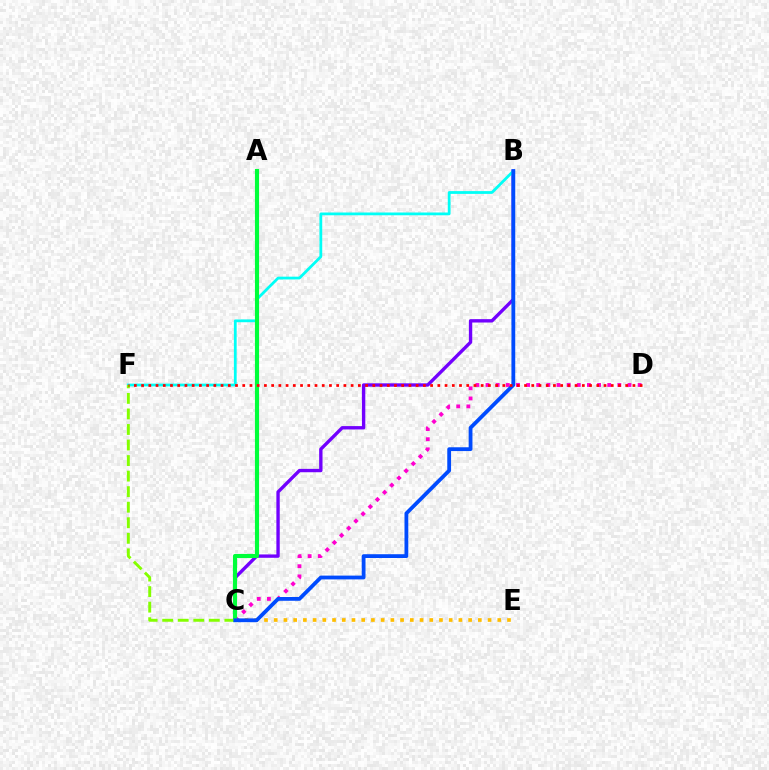{('B', 'C'): [{'color': '#7200ff', 'line_style': 'solid', 'thickness': 2.42}, {'color': '#004bff', 'line_style': 'solid', 'thickness': 2.73}], ('C', 'E'): [{'color': '#ffbd00', 'line_style': 'dotted', 'thickness': 2.64}], ('C', 'D'): [{'color': '#ff00cf', 'line_style': 'dotted', 'thickness': 2.76}], ('B', 'F'): [{'color': '#00fff6', 'line_style': 'solid', 'thickness': 2.0}], ('A', 'C'): [{'color': '#00ff39', 'line_style': 'solid', 'thickness': 2.97}], ('C', 'F'): [{'color': '#84ff00', 'line_style': 'dashed', 'thickness': 2.11}], ('D', 'F'): [{'color': '#ff0000', 'line_style': 'dotted', 'thickness': 1.96}]}